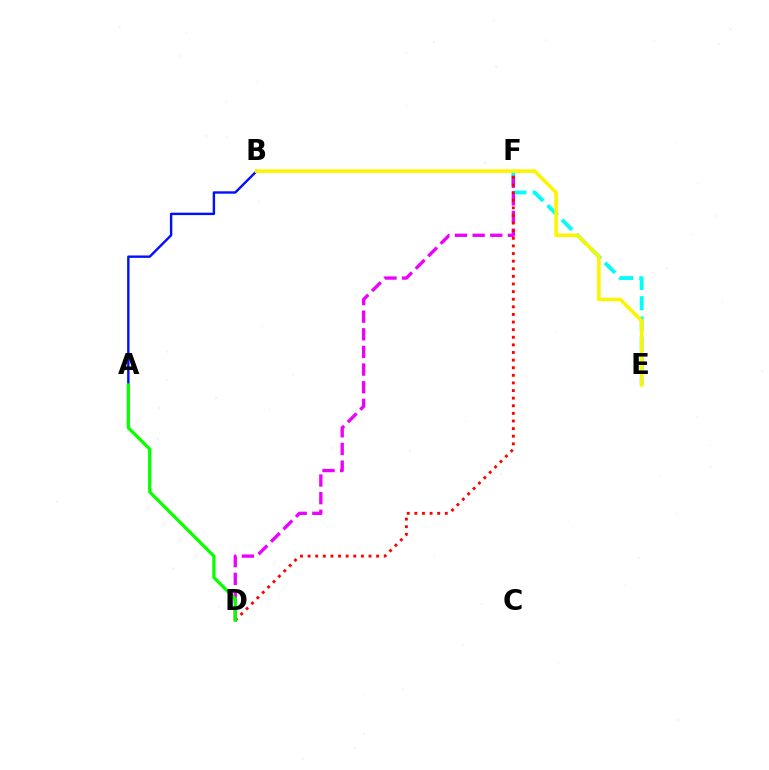{('E', 'F'): [{'color': '#00fff6', 'line_style': 'dashed', 'thickness': 2.76}], ('D', 'F'): [{'color': '#ee00ff', 'line_style': 'dashed', 'thickness': 2.4}, {'color': '#ff0000', 'line_style': 'dotted', 'thickness': 2.07}], ('A', 'B'): [{'color': '#0010ff', 'line_style': 'solid', 'thickness': 1.73}], ('B', 'E'): [{'color': '#fcf500', 'line_style': 'solid', 'thickness': 2.59}], ('A', 'D'): [{'color': '#08ff00', 'line_style': 'solid', 'thickness': 2.35}]}